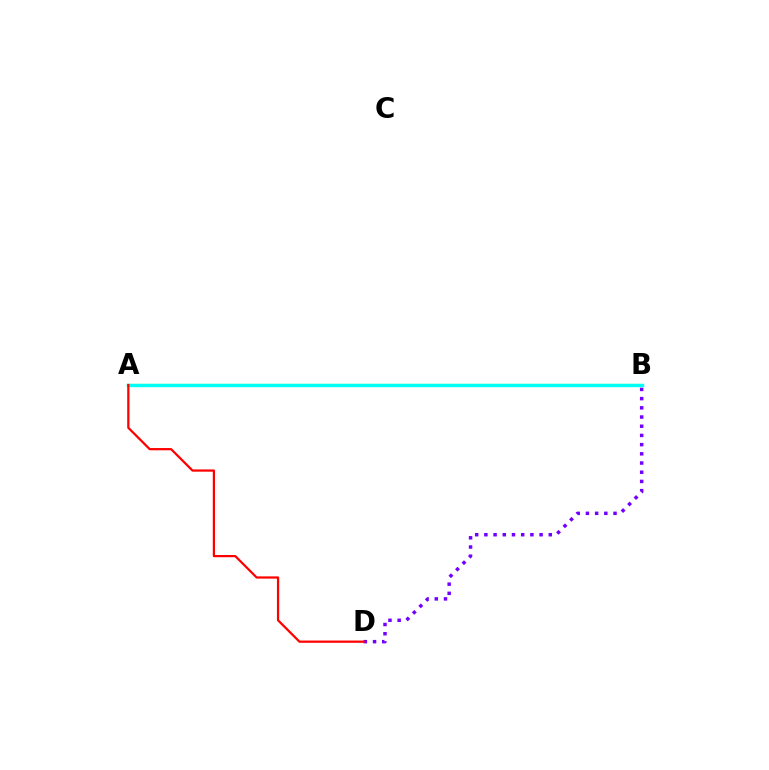{('B', 'D'): [{'color': '#7200ff', 'line_style': 'dotted', 'thickness': 2.5}], ('A', 'B'): [{'color': '#84ff00', 'line_style': 'solid', 'thickness': 1.61}, {'color': '#00fff6', 'line_style': 'solid', 'thickness': 2.44}], ('A', 'D'): [{'color': '#ff0000', 'line_style': 'solid', 'thickness': 1.61}]}